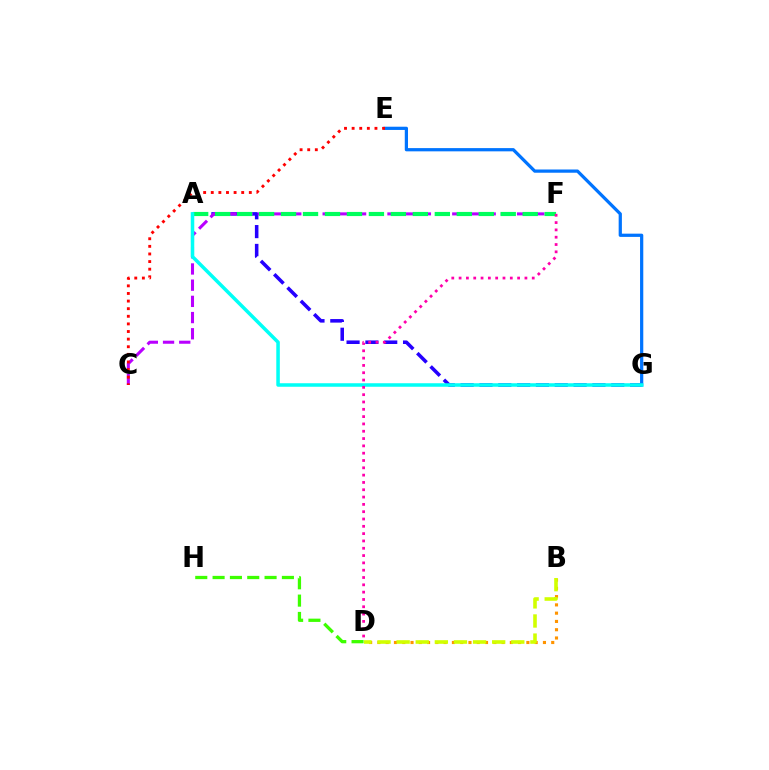{('A', 'G'): [{'color': '#2500ff', 'line_style': 'dashed', 'thickness': 2.56}, {'color': '#00fff6', 'line_style': 'solid', 'thickness': 2.54}], ('C', 'F'): [{'color': '#b900ff', 'line_style': 'dashed', 'thickness': 2.2}], ('B', 'D'): [{'color': '#ff9400', 'line_style': 'dotted', 'thickness': 2.25}, {'color': '#d1ff00', 'line_style': 'dashed', 'thickness': 2.6}], ('E', 'G'): [{'color': '#0074ff', 'line_style': 'solid', 'thickness': 2.33}], ('A', 'F'): [{'color': '#00ff5c', 'line_style': 'dashed', 'thickness': 2.98}], ('D', 'H'): [{'color': '#3dff00', 'line_style': 'dashed', 'thickness': 2.35}], ('D', 'F'): [{'color': '#ff00ac', 'line_style': 'dotted', 'thickness': 1.99}], ('C', 'E'): [{'color': '#ff0000', 'line_style': 'dotted', 'thickness': 2.07}]}